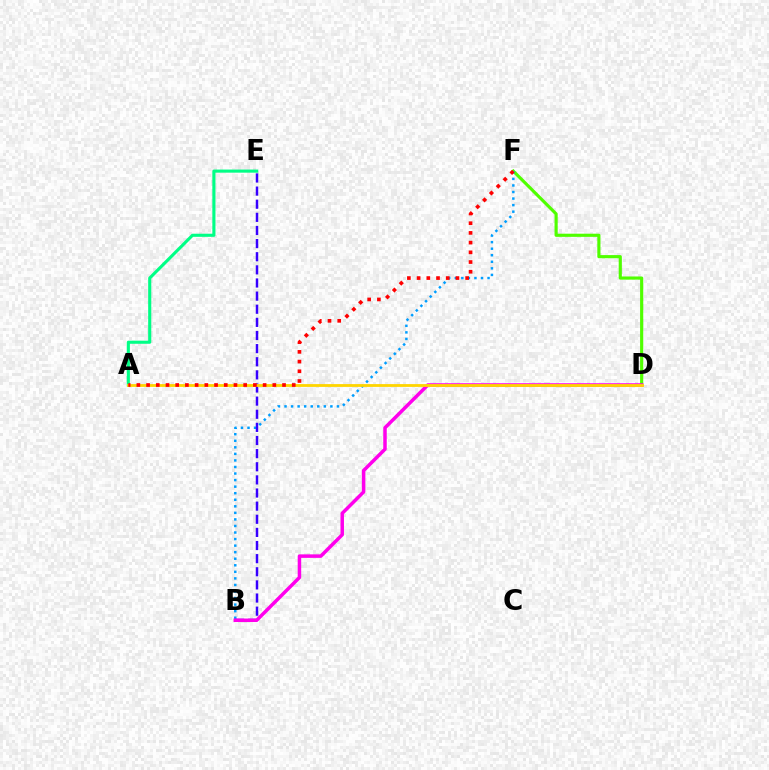{('D', 'F'): [{'color': '#4fff00', 'line_style': 'solid', 'thickness': 2.27}], ('B', 'F'): [{'color': '#009eff', 'line_style': 'dotted', 'thickness': 1.78}], ('A', 'E'): [{'color': '#00ff86', 'line_style': 'solid', 'thickness': 2.24}], ('B', 'E'): [{'color': '#3700ff', 'line_style': 'dashed', 'thickness': 1.78}], ('B', 'D'): [{'color': '#ff00ed', 'line_style': 'solid', 'thickness': 2.52}], ('A', 'D'): [{'color': '#ffd500', 'line_style': 'solid', 'thickness': 2.02}], ('A', 'F'): [{'color': '#ff0000', 'line_style': 'dotted', 'thickness': 2.64}]}